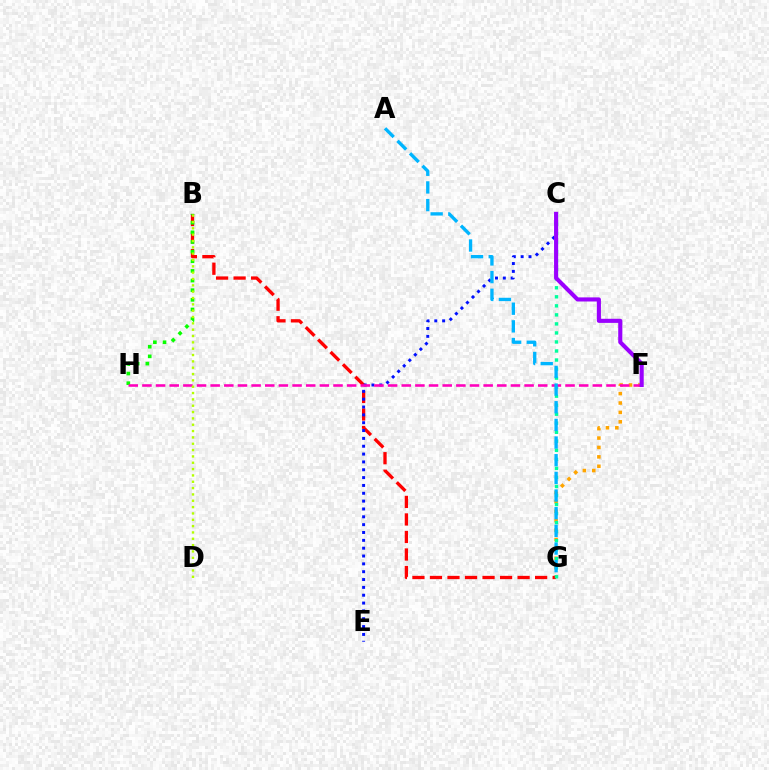{('F', 'G'): [{'color': '#ffa500', 'line_style': 'dotted', 'thickness': 2.56}], ('B', 'G'): [{'color': '#ff0000', 'line_style': 'dashed', 'thickness': 2.38}], ('C', 'E'): [{'color': '#0010ff', 'line_style': 'dotted', 'thickness': 2.13}], ('C', 'G'): [{'color': '#00ff9d', 'line_style': 'dotted', 'thickness': 2.45}], ('B', 'H'): [{'color': '#08ff00', 'line_style': 'dotted', 'thickness': 2.62}], ('F', 'H'): [{'color': '#ff00bd', 'line_style': 'dashed', 'thickness': 1.85}], ('B', 'D'): [{'color': '#b3ff00', 'line_style': 'dotted', 'thickness': 1.72}], ('C', 'F'): [{'color': '#9b00ff', 'line_style': 'solid', 'thickness': 2.95}], ('A', 'G'): [{'color': '#00b5ff', 'line_style': 'dashed', 'thickness': 2.4}]}